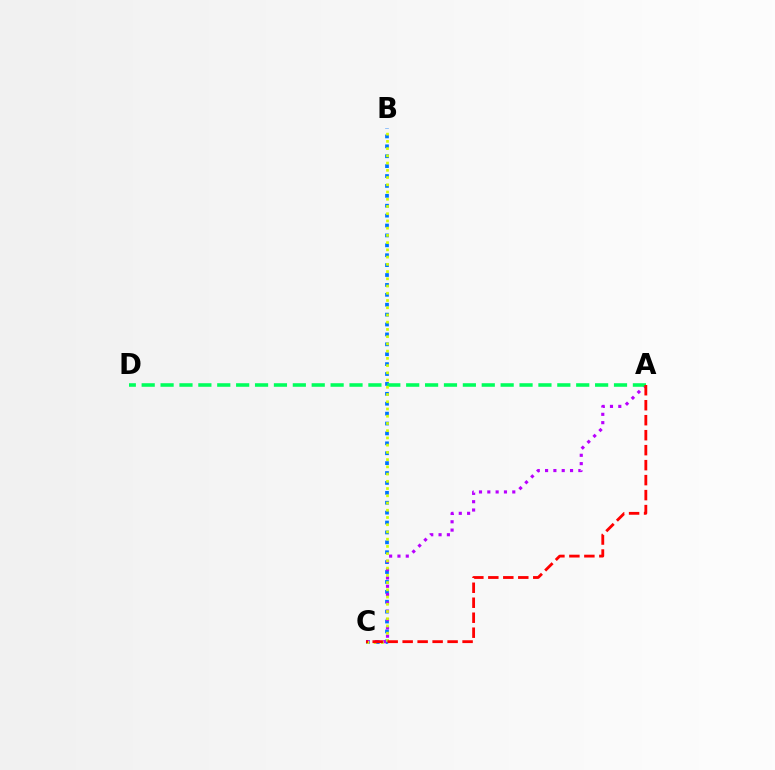{('B', 'C'): [{'color': '#0074ff', 'line_style': 'dotted', 'thickness': 2.69}, {'color': '#d1ff00', 'line_style': 'dotted', 'thickness': 1.97}], ('A', 'C'): [{'color': '#b900ff', 'line_style': 'dotted', 'thickness': 2.26}, {'color': '#ff0000', 'line_style': 'dashed', 'thickness': 2.04}], ('A', 'D'): [{'color': '#00ff5c', 'line_style': 'dashed', 'thickness': 2.57}]}